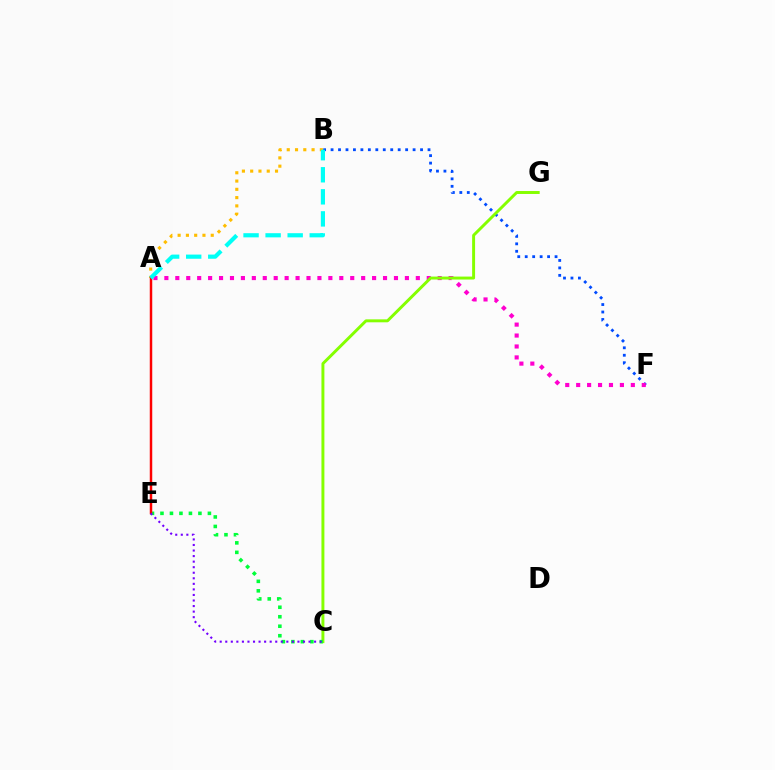{('B', 'F'): [{'color': '#004bff', 'line_style': 'dotted', 'thickness': 2.03}], ('A', 'F'): [{'color': '#ff00cf', 'line_style': 'dotted', 'thickness': 2.97}], ('A', 'B'): [{'color': '#ffbd00', 'line_style': 'dotted', 'thickness': 2.25}, {'color': '#00fff6', 'line_style': 'dashed', 'thickness': 3.0}], ('C', 'G'): [{'color': '#84ff00', 'line_style': 'solid', 'thickness': 2.12}], ('C', 'E'): [{'color': '#00ff39', 'line_style': 'dotted', 'thickness': 2.58}, {'color': '#7200ff', 'line_style': 'dotted', 'thickness': 1.51}], ('A', 'E'): [{'color': '#ff0000', 'line_style': 'solid', 'thickness': 1.78}]}